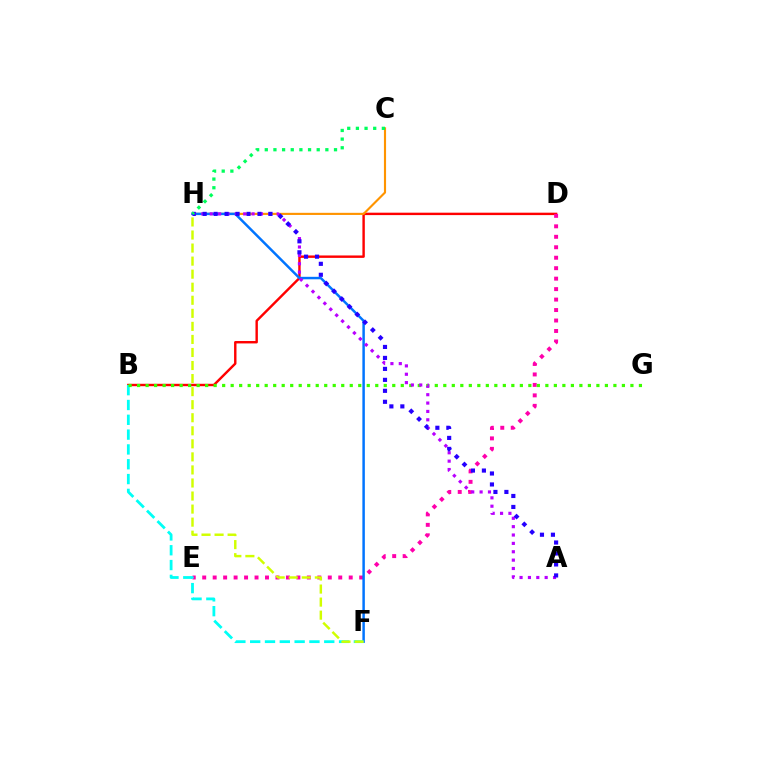{('B', 'D'): [{'color': '#ff0000', 'line_style': 'solid', 'thickness': 1.74}], ('D', 'E'): [{'color': '#ff00ac', 'line_style': 'dotted', 'thickness': 2.84}], ('C', 'H'): [{'color': '#ff9400', 'line_style': 'solid', 'thickness': 1.54}, {'color': '#00ff5c', 'line_style': 'dotted', 'thickness': 2.35}], ('F', 'H'): [{'color': '#0074ff', 'line_style': 'solid', 'thickness': 1.78}, {'color': '#d1ff00', 'line_style': 'dashed', 'thickness': 1.77}], ('B', 'F'): [{'color': '#00fff6', 'line_style': 'dashed', 'thickness': 2.01}], ('B', 'G'): [{'color': '#3dff00', 'line_style': 'dotted', 'thickness': 2.31}], ('A', 'H'): [{'color': '#b900ff', 'line_style': 'dotted', 'thickness': 2.27}, {'color': '#2500ff', 'line_style': 'dotted', 'thickness': 2.98}]}